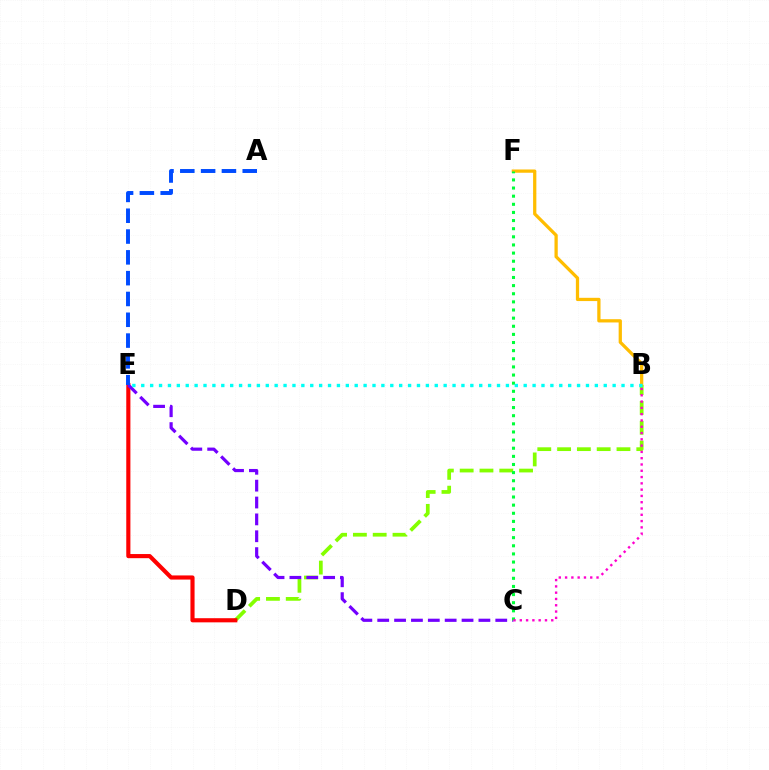{('B', 'F'): [{'color': '#ffbd00', 'line_style': 'solid', 'thickness': 2.35}], ('B', 'D'): [{'color': '#84ff00', 'line_style': 'dashed', 'thickness': 2.69}], ('D', 'E'): [{'color': '#ff0000', 'line_style': 'solid', 'thickness': 2.98}], ('C', 'E'): [{'color': '#7200ff', 'line_style': 'dashed', 'thickness': 2.29}], ('C', 'F'): [{'color': '#00ff39', 'line_style': 'dotted', 'thickness': 2.21}], ('A', 'E'): [{'color': '#004bff', 'line_style': 'dashed', 'thickness': 2.83}], ('B', 'E'): [{'color': '#00fff6', 'line_style': 'dotted', 'thickness': 2.42}], ('B', 'C'): [{'color': '#ff00cf', 'line_style': 'dotted', 'thickness': 1.71}]}